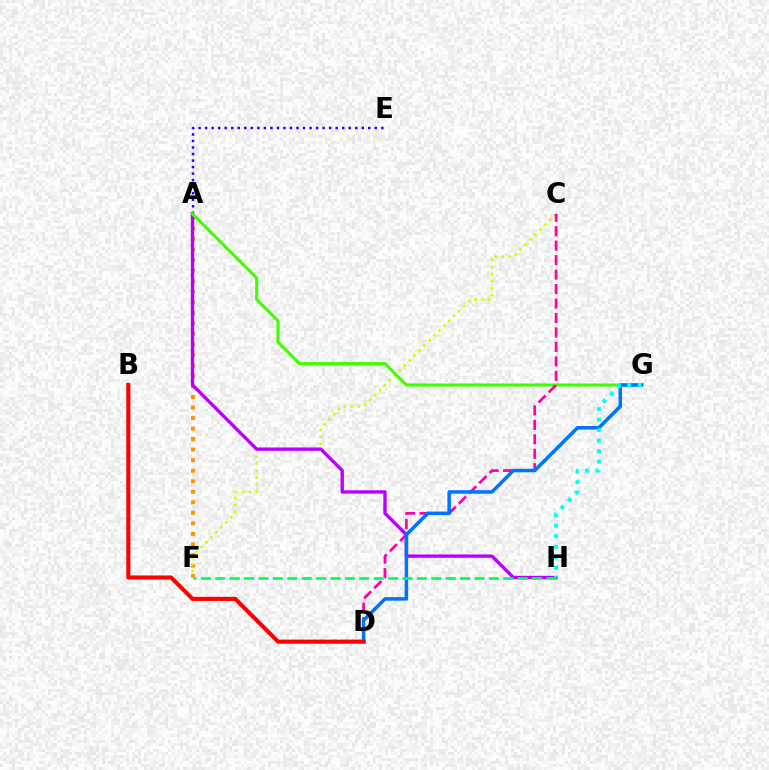{('A', 'F'): [{'color': '#ff9400', 'line_style': 'dotted', 'thickness': 2.86}], ('A', 'E'): [{'color': '#2500ff', 'line_style': 'dotted', 'thickness': 1.77}], ('C', 'F'): [{'color': '#d1ff00', 'line_style': 'dotted', 'thickness': 1.9}], ('A', 'H'): [{'color': '#b900ff', 'line_style': 'solid', 'thickness': 2.42}], ('A', 'G'): [{'color': '#3dff00', 'line_style': 'solid', 'thickness': 2.21}], ('C', 'D'): [{'color': '#ff00ac', 'line_style': 'dashed', 'thickness': 1.97}], ('D', 'G'): [{'color': '#0074ff', 'line_style': 'solid', 'thickness': 2.54}], ('B', 'D'): [{'color': '#ff0000', 'line_style': 'solid', 'thickness': 2.95}], ('G', 'H'): [{'color': '#00fff6', 'line_style': 'dotted', 'thickness': 2.85}], ('F', 'H'): [{'color': '#00ff5c', 'line_style': 'dashed', 'thickness': 1.96}]}